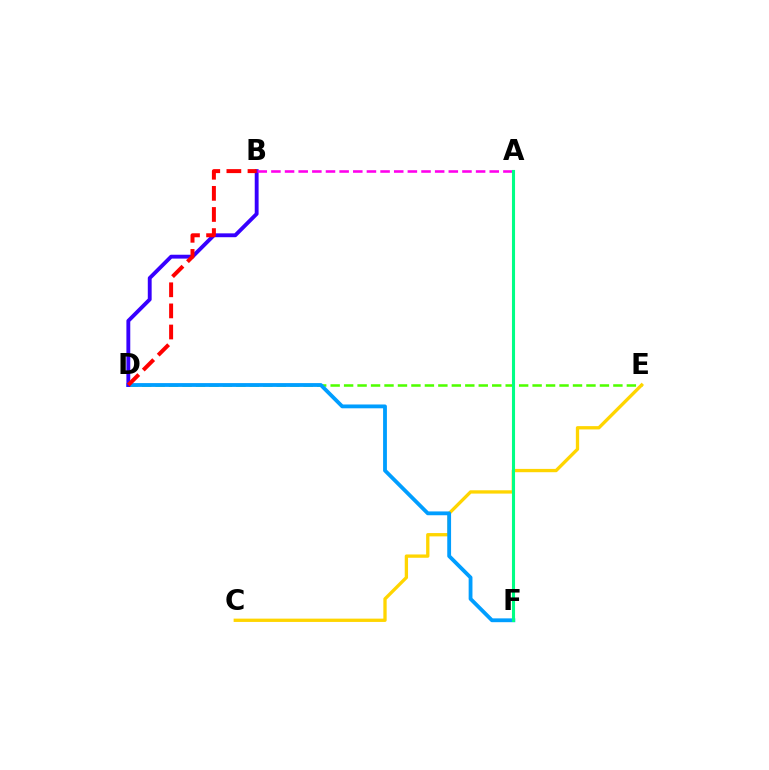{('D', 'E'): [{'color': '#4fff00', 'line_style': 'dashed', 'thickness': 1.83}], ('C', 'E'): [{'color': '#ffd500', 'line_style': 'solid', 'thickness': 2.38}], ('D', 'F'): [{'color': '#009eff', 'line_style': 'solid', 'thickness': 2.75}], ('B', 'D'): [{'color': '#3700ff', 'line_style': 'solid', 'thickness': 2.78}, {'color': '#ff0000', 'line_style': 'dashed', 'thickness': 2.87}], ('A', 'B'): [{'color': '#ff00ed', 'line_style': 'dashed', 'thickness': 1.85}], ('A', 'F'): [{'color': '#00ff86', 'line_style': 'solid', 'thickness': 2.22}]}